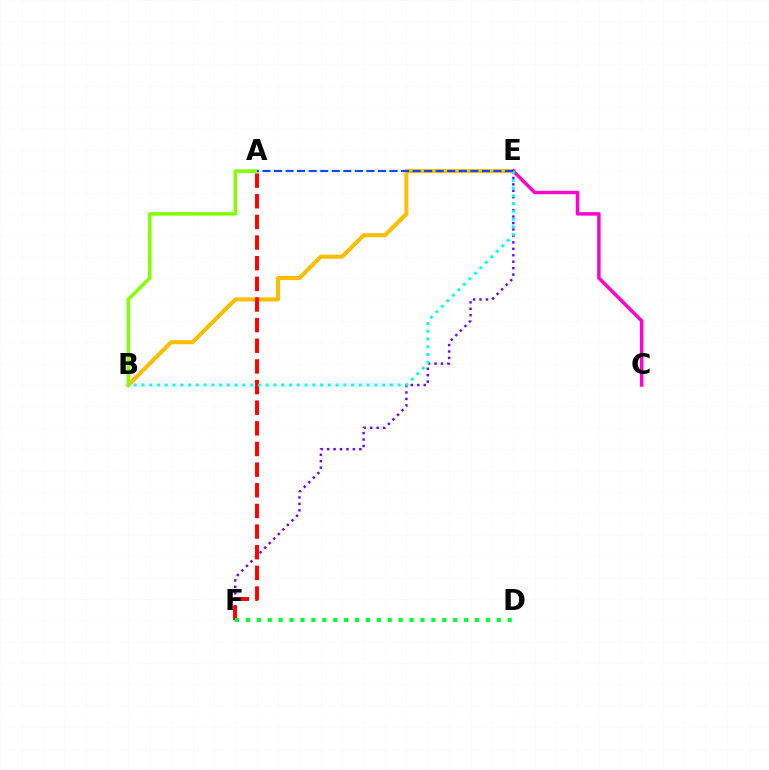{('B', 'E'): [{'color': '#ffbd00', 'line_style': 'solid', 'thickness': 2.93}, {'color': '#00fff6', 'line_style': 'dotted', 'thickness': 2.11}], ('A', 'B'): [{'color': '#84ff00', 'line_style': 'solid', 'thickness': 2.49}], ('E', 'F'): [{'color': '#7200ff', 'line_style': 'dotted', 'thickness': 1.75}], ('C', 'E'): [{'color': '#ff00cf', 'line_style': 'solid', 'thickness': 2.48}], ('A', 'F'): [{'color': '#ff0000', 'line_style': 'dashed', 'thickness': 2.8}], ('D', 'F'): [{'color': '#00ff39', 'line_style': 'dotted', 'thickness': 2.96}], ('A', 'E'): [{'color': '#004bff', 'line_style': 'dashed', 'thickness': 1.57}]}